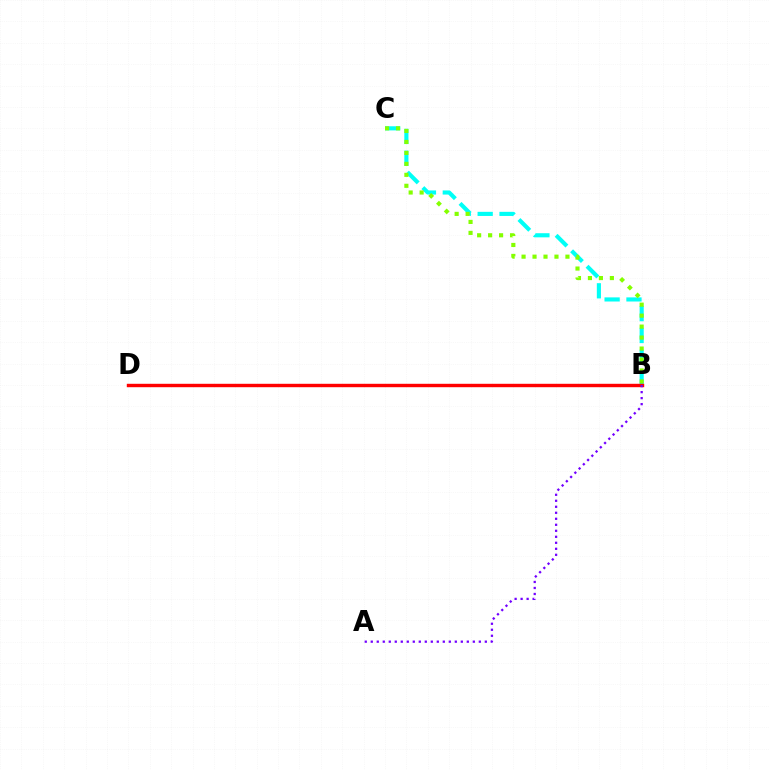{('B', 'C'): [{'color': '#00fff6', 'line_style': 'dashed', 'thickness': 2.97}, {'color': '#84ff00', 'line_style': 'dotted', 'thickness': 2.98}], ('B', 'D'): [{'color': '#ff0000', 'line_style': 'solid', 'thickness': 2.46}], ('A', 'B'): [{'color': '#7200ff', 'line_style': 'dotted', 'thickness': 1.63}]}